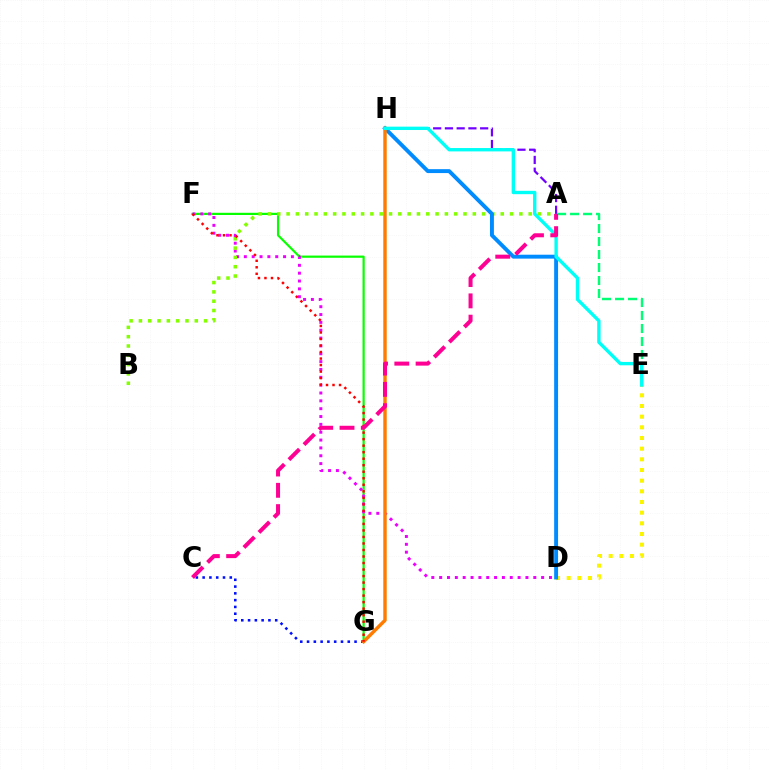{('F', 'G'): [{'color': '#08ff00', 'line_style': 'solid', 'thickness': 1.58}, {'color': '#ff0000', 'line_style': 'dotted', 'thickness': 1.77}], ('D', 'F'): [{'color': '#ee00ff', 'line_style': 'dotted', 'thickness': 2.13}], ('A', 'B'): [{'color': '#84ff00', 'line_style': 'dotted', 'thickness': 2.53}], ('C', 'G'): [{'color': '#0010ff', 'line_style': 'dotted', 'thickness': 1.84}], ('D', 'E'): [{'color': '#fcf500', 'line_style': 'dotted', 'thickness': 2.9}], ('D', 'H'): [{'color': '#008cff', 'line_style': 'solid', 'thickness': 2.82}], ('G', 'H'): [{'color': '#ff7c00', 'line_style': 'solid', 'thickness': 2.47}], ('A', 'H'): [{'color': '#7200ff', 'line_style': 'dashed', 'thickness': 1.59}], ('A', 'E'): [{'color': '#00ff74', 'line_style': 'dashed', 'thickness': 1.77}], ('E', 'H'): [{'color': '#00fff6', 'line_style': 'solid', 'thickness': 2.42}], ('A', 'C'): [{'color': '#ff0094', 'line_style': 'dashed', 'thickness': 2.89}]}